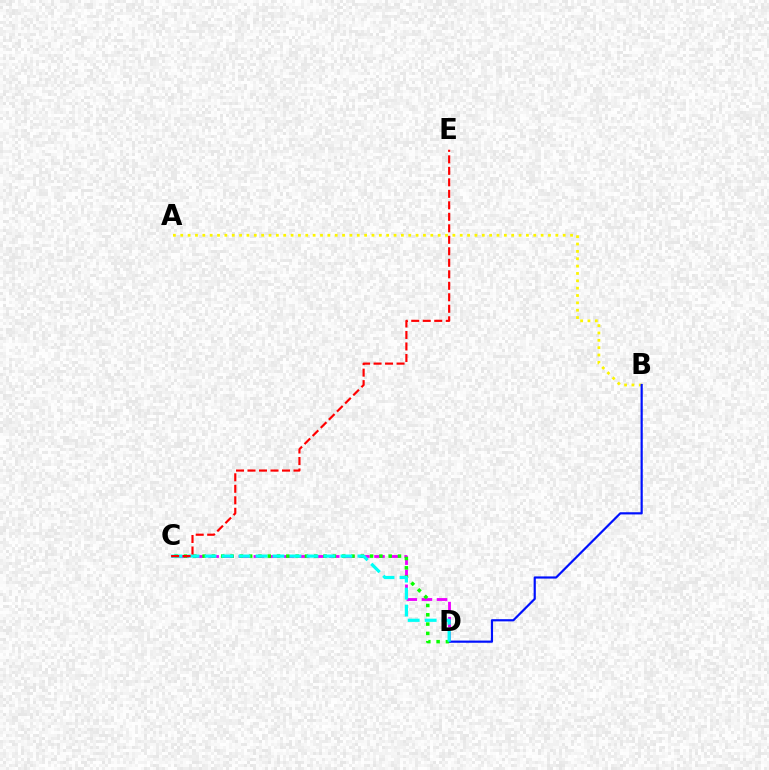{('C', 'D'): [{'color': '#ee00ff', 'line_style': 'dashed', 'thickness': 2.05}, {'color': '#08ff00', 'line_style': 'dotted', 'thickness': 2.53}, {'color': '#00fff6', 'line_style': 'dashed', 'thickness': 2.31}], ('A', 'B'): [{'color': '#fcf500', 'line_style': 'dotted', 'thickness': 2.0}], ('B', 'D'): [{'color': '#0010ff', 'line_style': 'solid', 'thickness': 1.58}], ('C', 'E'): [{'color': '#ff0000', 'line_style': 'dashed', 'thickness': 1.56}]}